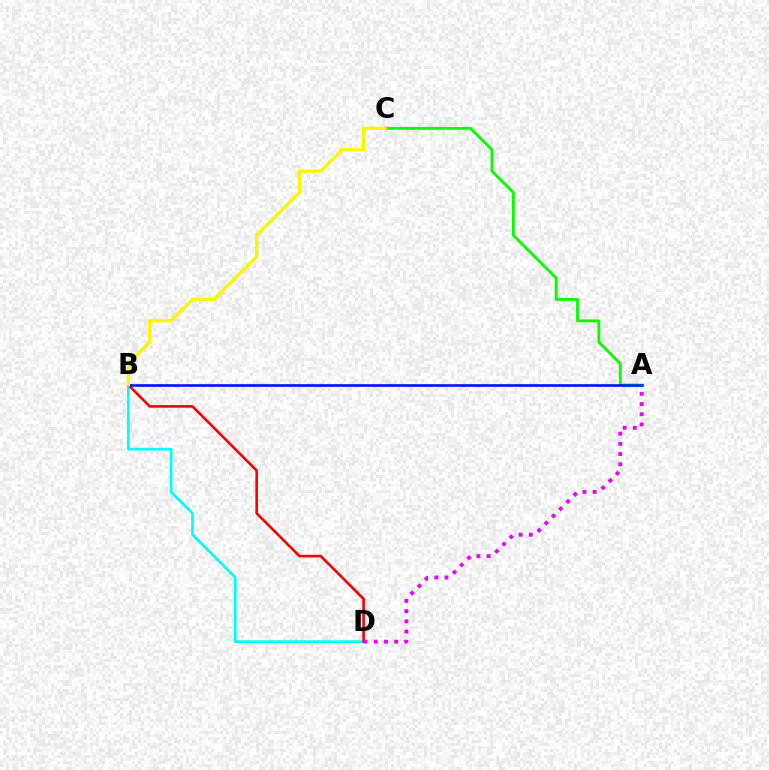{('B', 'D'): [{'color': '#00fff6', 'line_style': 'solid', 'thickness': 1.93}, {'color': '#ff0000', 'line_style': 'solid', 'thickness': 1.89}], ('A', 'C'): [{'color': '#08ff00', 'line_style': 'solid', 'thickness': 2.05}], ('A', 'B'): [{'color': '#0010ff', 'line_style': 'solid', 'thickness': 1.9}], ('A', 'D'): [{'color': '#ee00ff', 'line_style': 'dotted', 'thickness': 2.77}], ('B', 'C'): [{'color': '#fcf500', 'line_style': 'solid', 'thickness': 2.35}]}